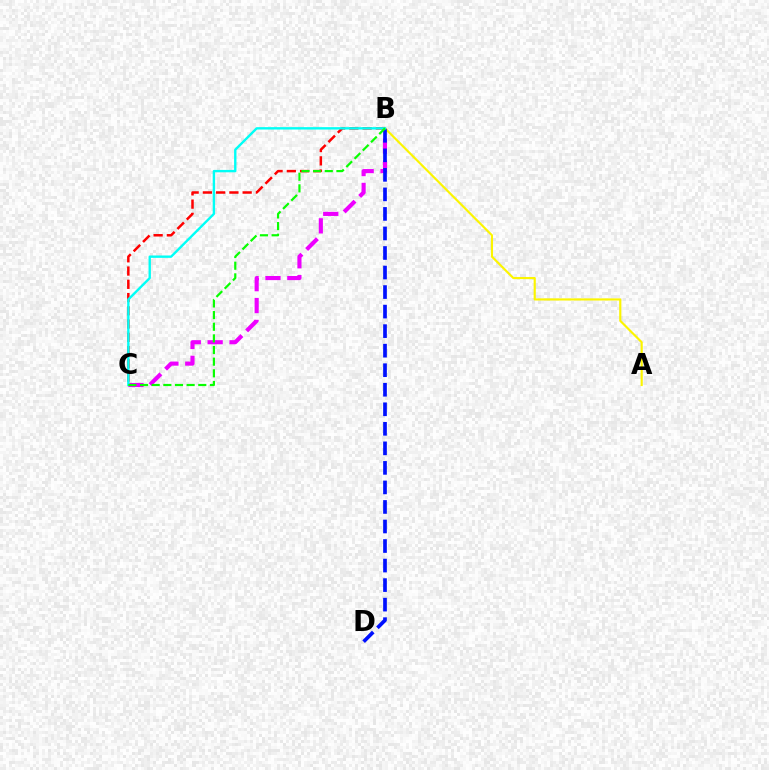{('B', 'C'): [{'color': '#ee00ff', 'line_style': 'dashed', 'thickness': 2.97}, {'color': '#ff0000', 'line_style': 'dashed', 'thickness': 1.8}, {'color': '#00fff6', 'line_style': 'solid', 'thickness': 1.71}, {'color': '#08ff00', 'line_style': 'dashed', 'thickness': 1.58}], ('A', 'B'): [{'color': '#fcf500', 'line_style': 'solid', 'thickness': 1.55}], ('B', 'D'): [{'color': '#0010ff', 'line_style': 'dashed', 'thickness': 2.65}]}